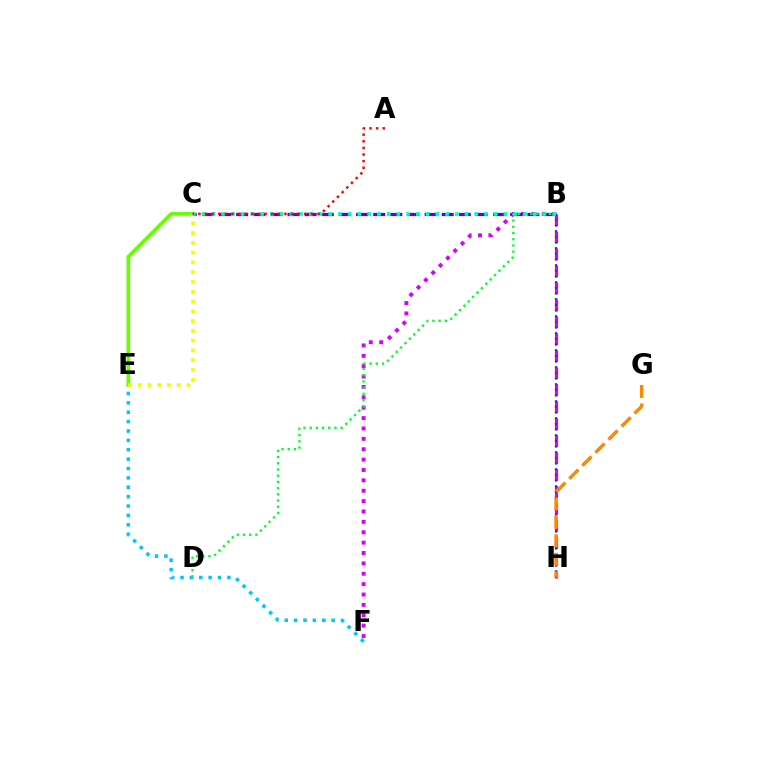{('B', 'F'): [{'color': '#d600ff', 'line_style': 'dotted', 'thickness': 2.82}], ('E', 'F'): [{'color': '#00c7ff', 'line_style': 'dotted', 'thickness': 2.55}], ('B', 'H'): [{'color': '#ff00a0', 'line_style': 'dashed', 'thickness': 2.31}, {'color': '#003fff', 'line_style': 'dotted', 'thickness': 1.54}], ('B', 'C'): [{'color': '#4f00ff', 'line_style': 'dashed', 'thickness': 2.33}, {'color': '#00ffaf', 'line_style': 'dotted', 'thickness': 2.65}], ('B', 'D'): [{'color': '#00ff27', 'line_style': 'dotted', 'thickness': 1.68}], ('C', 'E'): [{'color': '#66ff00', 'line_style': 'solid', 'thickness': 2.65}, {'color': '#eeff00', 'line_style': 'dotted', 'thickness': 2.66}], ('G', 'H'): [{'color': '#ff8800', 'line_style': 'dashed', 'thickness': 2.51}], ('A', 'C'): [{'color': '#ff0000', 'line_style': 'dotted', 'thickness': 1.8}]}